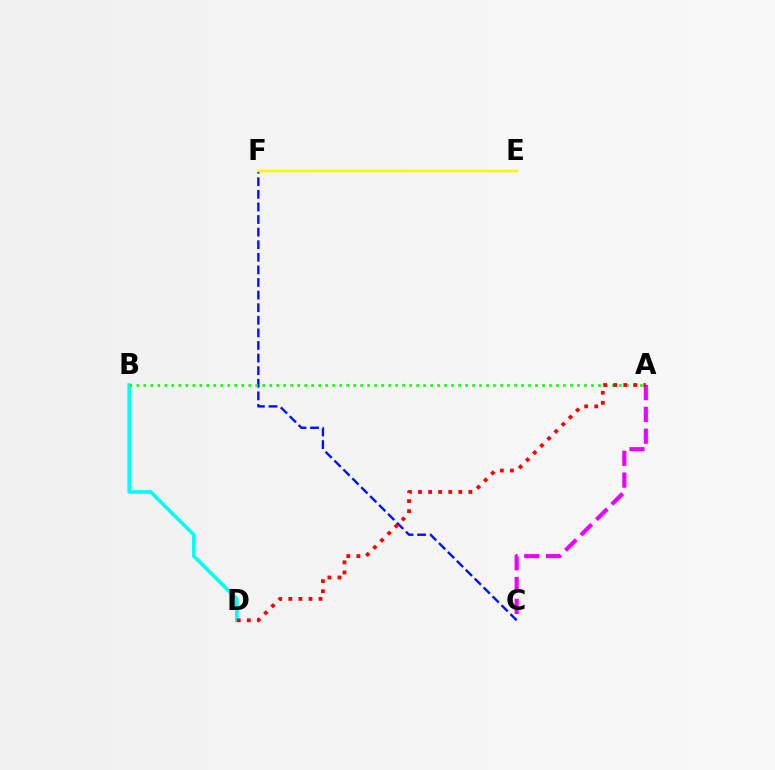{('B', 'D'): [{'color': '#00fff6', 'line_style': 'solid', 'thickness': 2.6}], ('C', 'F'): [{'color': '#0010ff', 'line_style': 'dashed', 'thickness': 1.71}], ('A', 'C'): [{'color': '#ee00ff', 'line_style': 'dashed', 'thickness': 2.96}], ('A', 'B'): [{'color': '#08ff00', 'line_style': 'dotted', 'thickness': 1.9}], ('A', 'D'): [{'color': '#ff0000', 'line_style': 'dotted', 'thickness': 2.74}], ('E', 'F'): [{'color': '#fcf500', 'line_style': 'solid', 'thickness': 1.78}]}